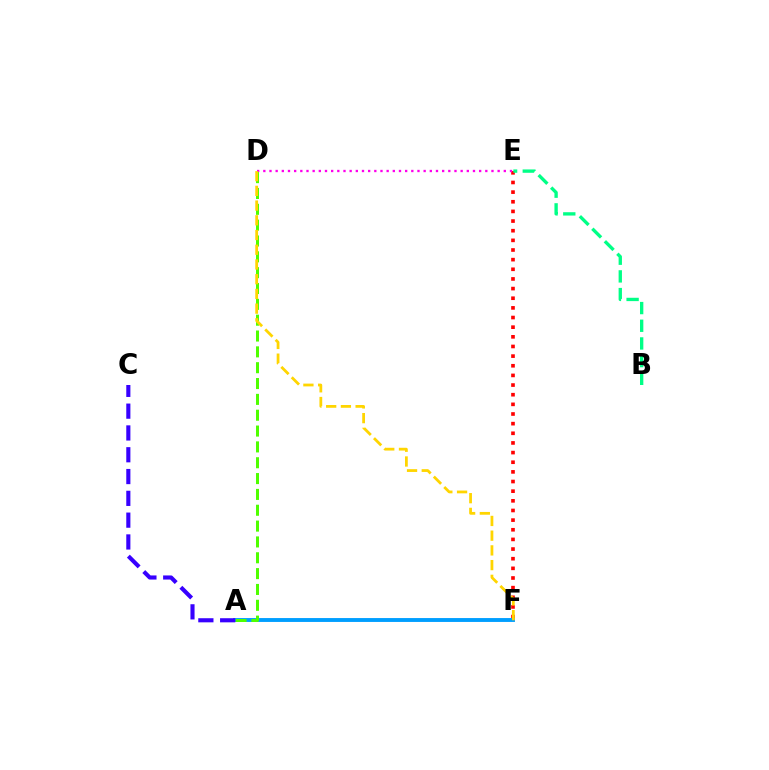{('E', 'F'): [{'color': '#ff0000', 'line_style': 'dotted', 'thickness': 2.62}], ('D', 'E'): [{'color': '#ff00ed', 'line_style': 'dotted', 'thickness': 1.68}], ('A', 'F'): [{'color': '#009eff', 'line_style': 'solid', 'thickness': 2.8}], ('A', 'D'): [{'color': '#4fff00', 'line_style': 'dashed', 'thickness': 2.15}], ('D', 'F'): [{'color': '#ffd500', 'line_style': 'dashed', 'thickness': 2.0}], ('A', 'C'): [{'color': '#3700ff', 'line_style': 'dashed', 'thickness': 2.96}], ('B', 'E'): [{'color': '#00ff86', 'line_style': 'dashed', 'thickness': 2.4}]}